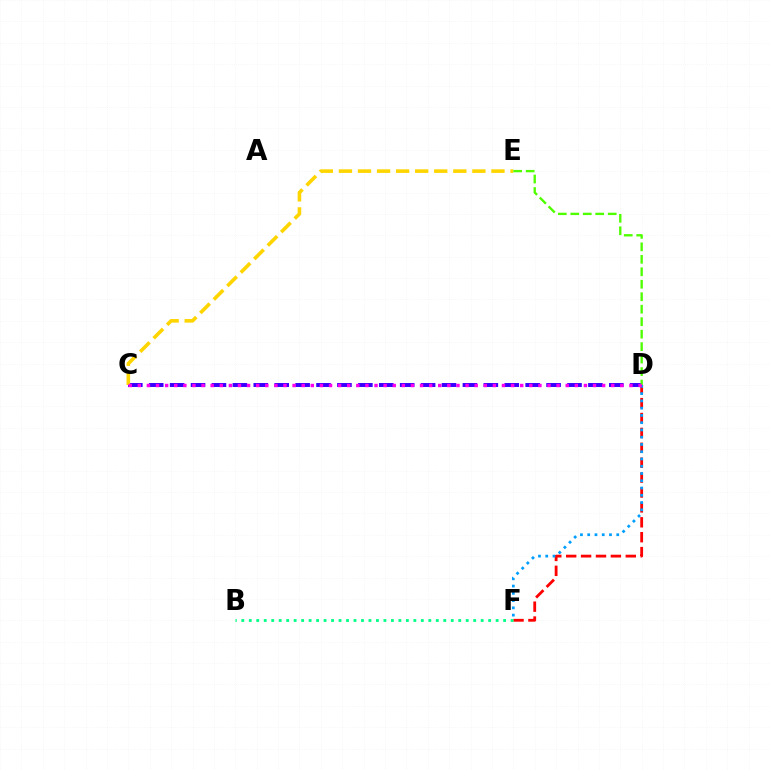{('D', 'F'): [{'color': '#ff0000', 'line_style': 'dashed', 'thickness': 2.02}, {'color': '#009eff', 'line_style': 'dotted', 'thickness': 1.97}], ('B', 'F'): [{'color': '#00ff86', 'line_style': 'dotted', 'thickness': 2.03}], ('C', 'D'): [{'color': '#3700ff', 'line_style': 'dashed', 'thickness': 2.84}, {'color': '#ff00ed', 'line_style': 'dotted', 'thickness': 2.47}], ('C', 'E'): [{'color': '#ffd500', 'line_style': 'dashed', 'thickness': 2.59}], ('D', 'E'): [{'color': '#4fff00', 'line_style': 'dashed', 'thickness': 1.7}]}